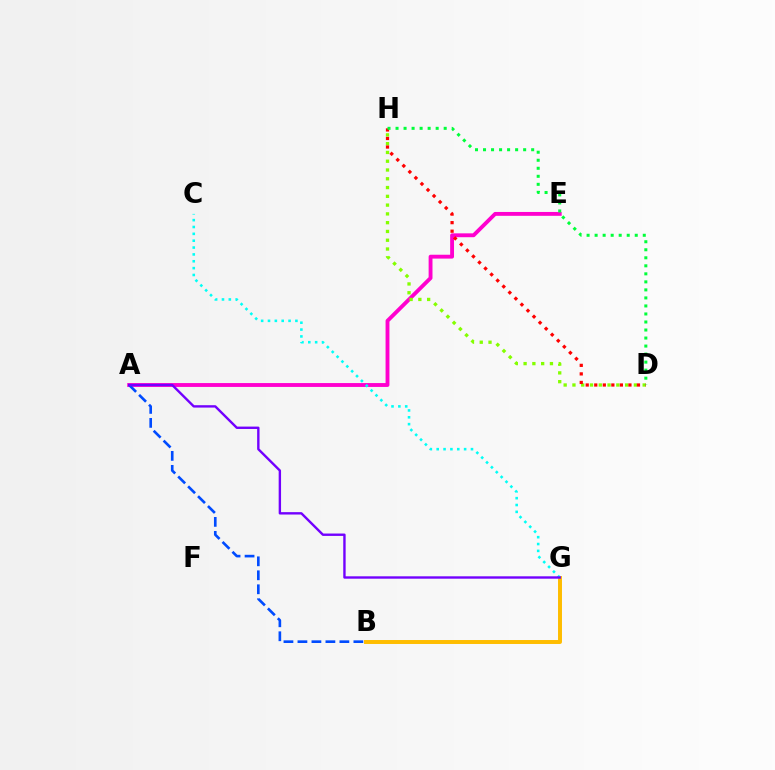{('A', 'E'): [{'color': '#ff00cf', 'line_style': 'solid', 'thickness': 2.78}], ('B', 'G'): [{'color': '#ffbd00', 'line_style': 'solid', 'thickness': 2.85}], ('D', 'H'): [{'color': '#84ff00', 'line_style': 'dotted', 'thickness': 2.39}, {'color': '#ff0000', 'line_style': 'dotted', 'thickness': 2.32}, {'color': '#00ff39', 'line_style': 'dotted', 'thickness': 2.18}], ('C', 'G'): [{'color': '#00fff6', 'line_style': 'dotted', 'thickness': 1.86}], ('A', 'B'): [{'color': '#004bff', 'line_style': 'dashed', 'thickness': 1.9}], ('A', 'G'): [{'color': '#7200ff', 'line_style': 'solid', 'thickness': 1.72}]}